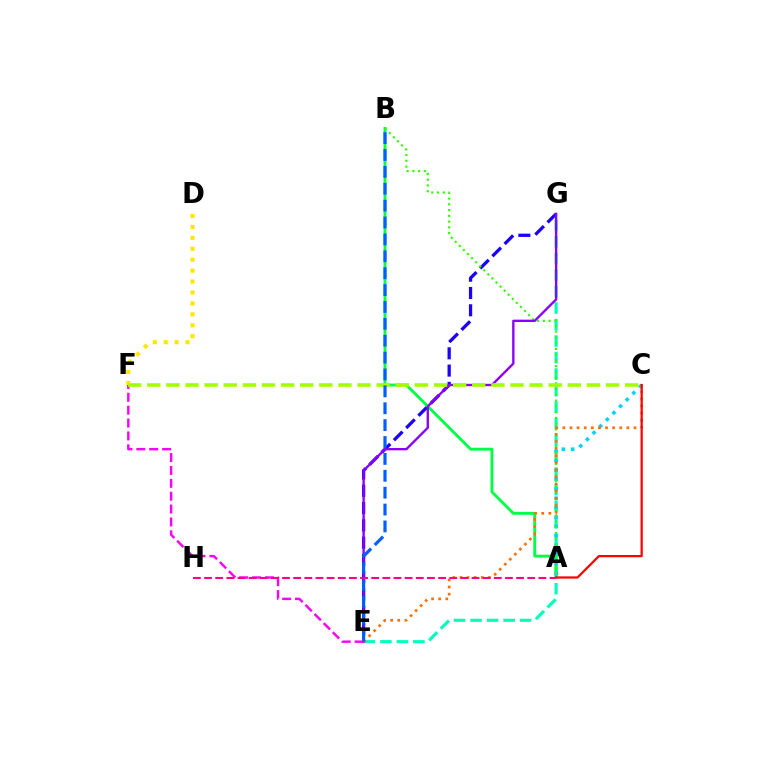{('E', 'G'): [{'color': '#00ffbb', 'line_style': 'dashed', 'thickness': 2.24}, {'color': '#1900ff', 'line_style': 'dashed', 'thickness': 2.35}, {'color': '#8a00ff', 'line_style': 'solid', 'thickness': 1.7}], ('A', 'B'): [{'color': '#00ff45', 'line_style': 'solid', 'thickness': 2.07}, {'color': '#31ff00', 'line_style': 'dotted', 'thickness': 1.56}], ('A', 'C'): [{'color': '#00d3ff', 'line_style': 'dotted', 'thickness': 2.55}, {'color': '#ff0000', 'line_style': 'solid', 'thickness': 1.6}], ('E', 'F'): [{'color': '#fa00f9', 'line_style': 'dashed', 'thickness': 1.75}], ('C', 'E'): [{'color': '#ff7000', 'line_style': 'dotted', 'thickness': 1.93}], ('A', 'H'): [{'color': '#ff0088', 'line_style': 'dashed', 'thickness': 1.51}], ('D', 'F'): [{'color': '#ffe600', 'line_style': 'dotted', 'thickness': 2.97}], ('C', 'F'): [{'color': '#a2ff00', 'line_style': 'dashed', 'thickness': 2.6}], ('B', 'E'): [{'color': '#005dff', 'line_style': 'dashed', 'thickness': 2.29}]}